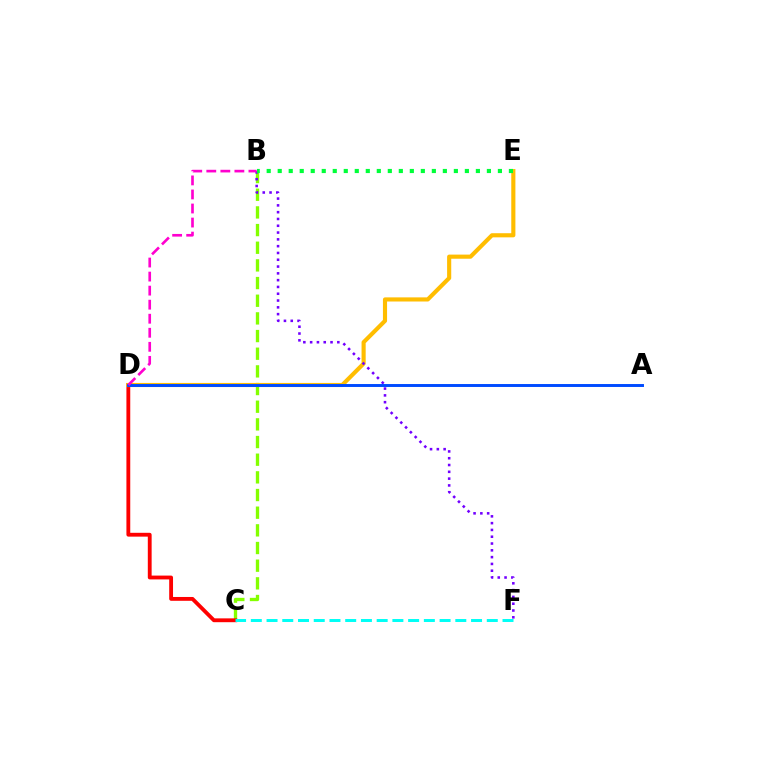{('B', 'C'): [{'color': '#84ff00', 'line_style': 'dashed', 'thickness': 2.4}], ('C', 'D'): [{'color': '#ff0000', 'line_style': 'solid', 'thickness': 2.76}], ('D', 'E'): [{'color': '#ffbd00', 'line_style': 'solid', 'thickness': 2.97}], ('B', 'F'): [{'color': '#7200ff', 'line_style': 'dotted', 'thickness': 1.85}], ('C', 'F'): [{'color': '#00fff6', 'line_style': 'dashed', 'thickness': 2.14}], ('A', 'D'): [{'color': '#004bff', 'line_style': 'solid', 'thickness': 2.11}], ('B', 'D'): [{'color': '#ff00cf', 'line_style': 'dashed', 'thickness': 1.91}], ('B', 'E'): [{'color': '#00ff39', 'line_style': 'dotted', 'thickness': 2.99}]}